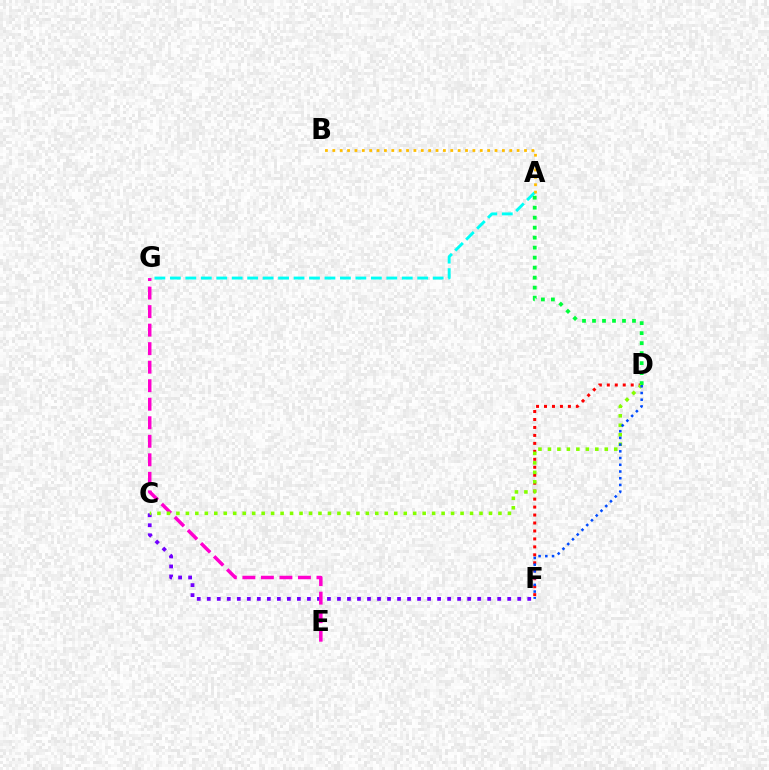{('D', 'F'): [{'color': '#ff0000', 'line_style': 'dotted', 'thickness': 2.16}, {'color': '#004bff', 'line_style': 'dotted', 'thickness': 1.83}], ('C', 'F'): [{'color': '#7200ff', 'line_style': 'dotted', 'thickness': 2.72}], ('A', 'G'): [{'color': '#00fff6', 'line_style': 'dashed', 'thickness': 2.1}], ('A', 'D'): [{'color': '#00ff39', 'line_style': 'dotted', 'thickness': 2.72}], ('A', 'B'): [{'color': '#ffbd00', 'line_style': 'dotted', 'thickness': 2.0}], ('E', 'G'): [{'color': '#ff00cf', 'line_style': 'dashed', 'thickness': 2.52}], ('C', 'D'): [{'color': '#84ff00', 'line_style': 'dotted', 'thickness': 2.57}]}